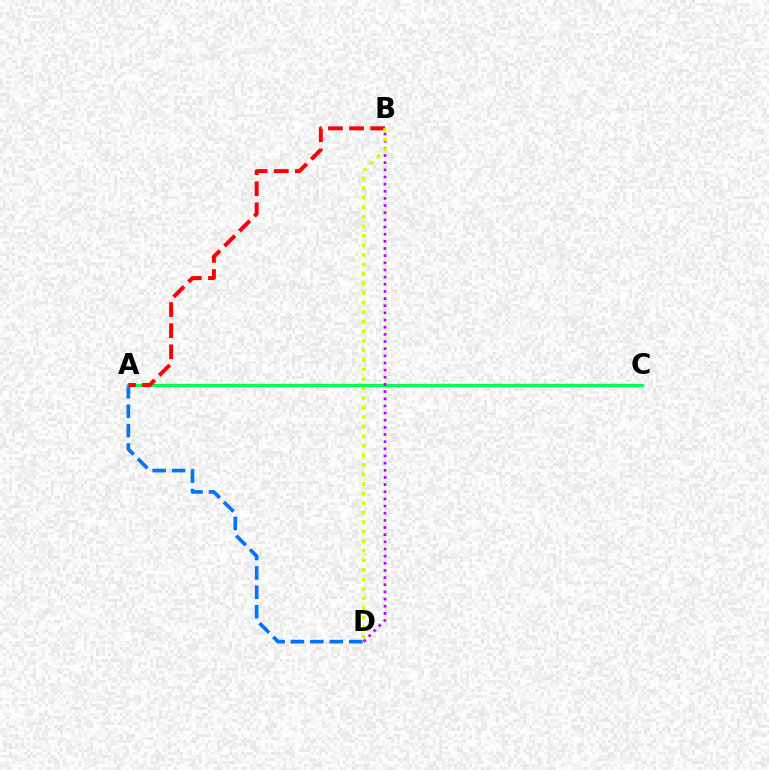{('A', 'D'): [{'color': '#0074ff', 'line_style': 'dashed', 'thickness': 2.64}], ('A', 'C'): [{'color': '#00ff5c', 'line_style': 'solid', 'thickness': 2.4}], ('A', 'B'): [{'color': '#ff0000', 'line_style': 'dashed', 'thickness': 2.87}], ('B', 'D'): [{'color': '#b900ff', 'line_style': 'dotted', 'thickness': 1.94}, {'color': '#d1ff00', 'line_style': 'dotted', 'thickness': 2.59}]}